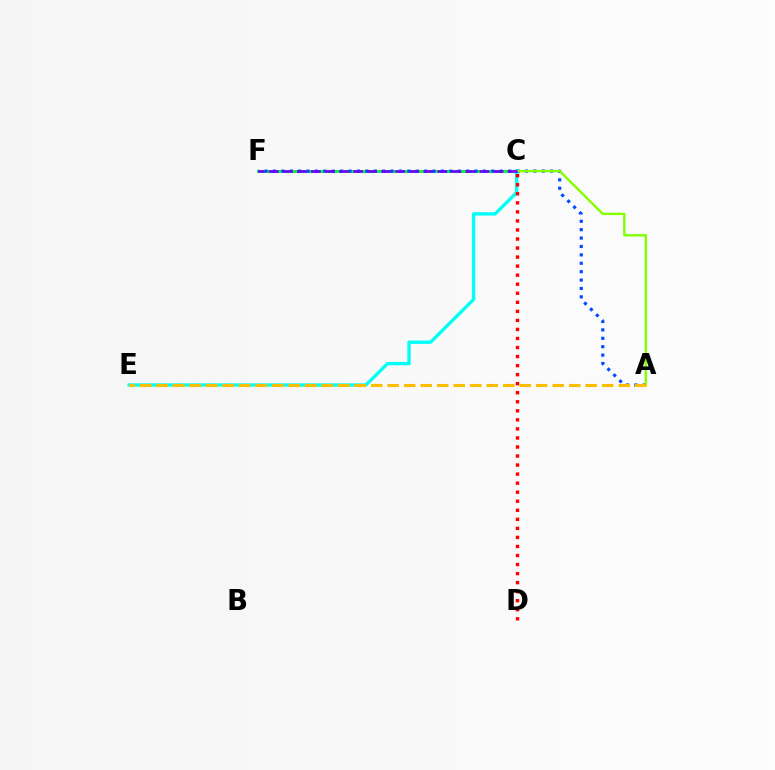{('C', 'F'): [{'color': '#ff00cf', 'line_style': 'solid', 'thickness': 1.88}, {'color': '#00ff39', 'line_style': 'solid', 'thickness': 2.05}, {'color': '#7200ff', 'line_style': 'dashed', 'thickness': 1.91}], ('C', 'E'): [{'color': '#00fff6', 'line_style': 'solid', 'thickness': 2.42}], ('A', 'F'): [{'color': '#004bff', 'line_style': 'dotted', 'thickness': 2.28}], ('A', 'C'): [{'color': '#84ff00', 'line_style': 'solid', 'thickness': 1.73}], ('C', 'D'): [{'color': '#ff0000', 'line_style': 'dotted', 'thickness': 2.46}], ('A', 'E'): [{'color': '#ffbd00', 'line_style': 'dashed', 'thickness': 2.24}]}